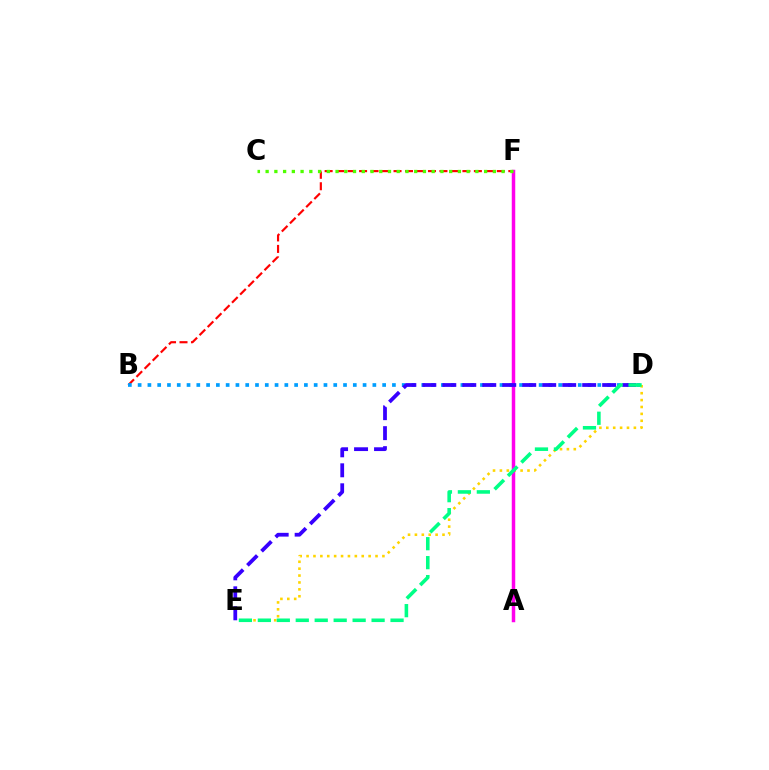{('B', 'F'): [{'color': '#ff0000', 'line_style': 'dashed', 'thickness': 1.56}], ('D', 'E'): [{'color': '#ffd500', 'line_style': 'dotted', 'thickness': 1.87}, {'color': '#3700ff', 'line_style': 'dashed', 'thickness': 2.71}, {'color': '#00ff86', 'line_style': 'dashed', 'thickness': 2.58}], ('B', 'D'): [{'color': '#009eff', 'line_style': 'dotted', 'thickness': 2.66}], ('A', 'F'): [{'color': '#ff00ed', 'line_style': 'solid', 'thickness': 2.5}], ('C', 'F'): [{'color': '#4fff00', 'line_style': 'dotted', 'thickness': 2.37}]}